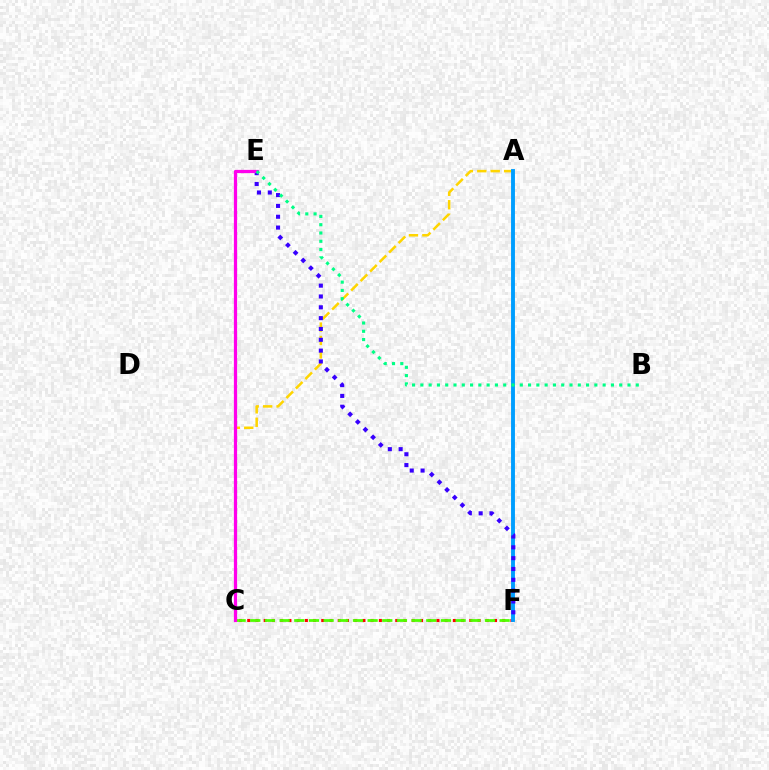{('A', 'C'): [{'color': '#ffd500', 'line_style': 'dashed', 'thickness': 1.82}], ('C', 'F'): [{'color': '#ff0000', 'line_style': 'dotted', 'thickness': 2.23}, {'color': '#4fff00', 'line_style': 'dashed', 'thickness': 1.99}], ('A', 'F'): [{'color': '#009eff', 'line_style': 'solid', 'thickness': 2.8}], ('E', 'F'): [{'color': '#3700ff', 'line_style': 'dotted', 'thickness': 2.94}], ('C', 'E'): [{'color': '#ff00ed', 'line_style': 'solid', 'thickness': 2.33}], ('B', 'E'): [{'color': '#00ff86', 'line_style': 'dotted', 'thickness': 2.25}]}